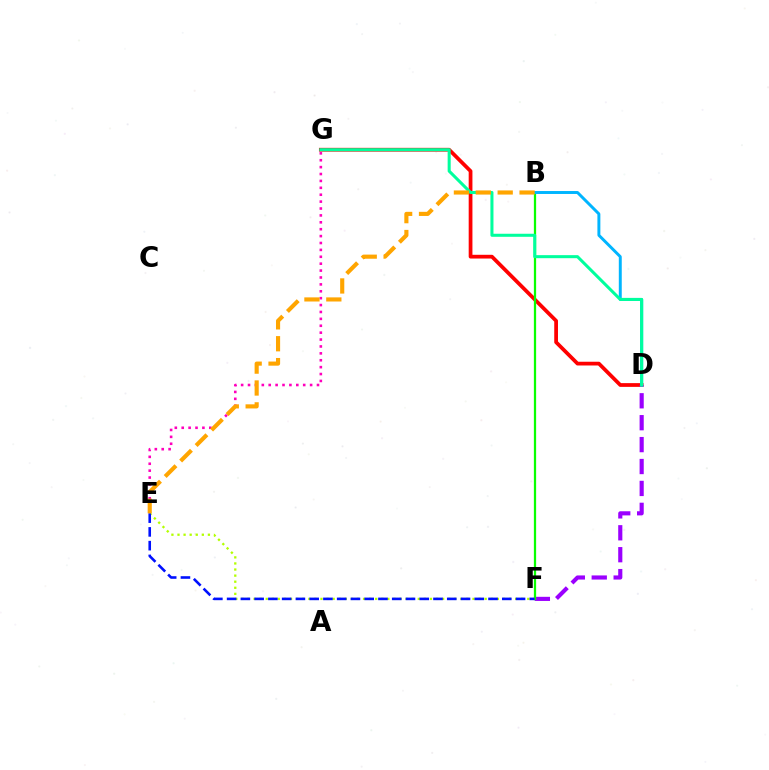{('D', 'G'): [{'color': '#ff0000', 'line_style': 'solid', 'thickness': 2.7}, {'color': '#00ff9d', 'line_style': 'solid', 'thickness': 2.19}], ('E', 'G'): [{'color': '#ff00bd', 'line_style': 'dotted', 'thickness': 1.87}], ('D', 'F'): [{'color': '#9b00ff', 'line_style': 'dashed', 'thickness': 2.98}], ('B', 'F'): [{'color': '#08ff00', 'line_style': 'solid', 'thickness': 1.63}], ('B', 'D'): [{'color': '#00b5ff', 'line_style': 'solid', 'thickness': 2.12}], ('E', 'F'): [{'color': '#b3ff00', 'line_style': 'dotted', 'thickness': 1.65}, {'color': '#0010ff', 'line_style': 'dashed', 'thickness': 1.87}], ('B', 'E'): [{'color': '#ffa500', 'line_style': 'dashed', 'thickness': 2.97}]}